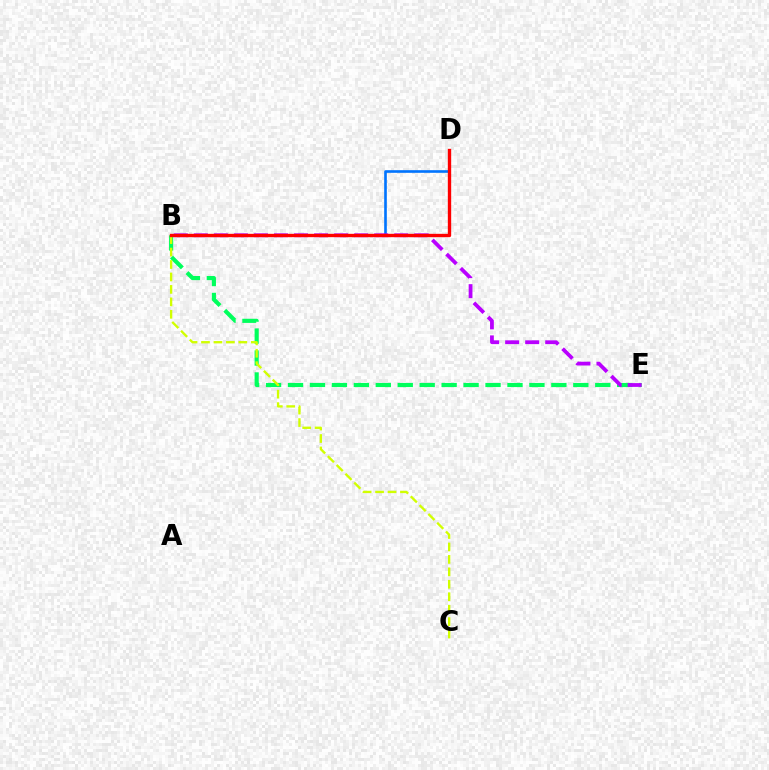{('B', 'D'): [{'color': '#0074ff', 'line_style': 'solid', 'thickness': 1.9}, {'color': '#ff0000', 'line_style': 'solid', 'thickness': 2.41}], ('B', 'E'): [{'color': '#00ff5c', 'line_style': 'dashed', 'thickness': 2.98}, {'color': '#b900ff', 'line_style': 'dashed', 'thickness': 2.72}], ('B', 'C'): [{'color': '#d1ff00', 'line_style': 'dashed', 'thickness': 1.69}]}